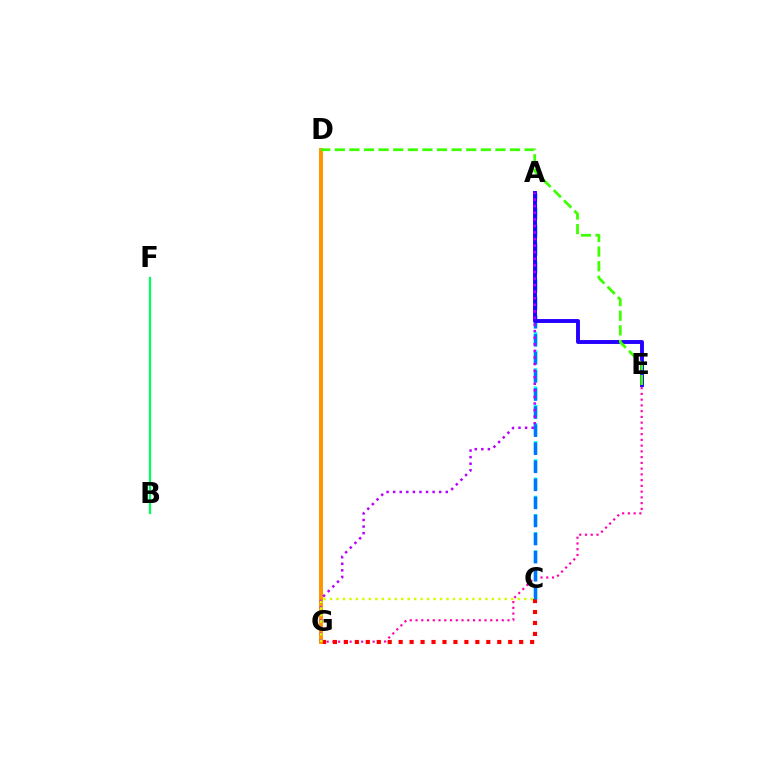{('A', 'C'): [{'color': '#00fff6', 'line_style': 'dashed', 'thickness': 2.47}, {'color': '#0074ff', 'line_style': 'dashed', 'thickness': 2.45}], ('E', 'G'): [{'color': '#ff00ac', 'line_style': 'dotted', 'thickness': 1.56}], ('C', 'G'): [{'color': '#ff0000', 'line_style': 'dotted', 'thickness': 2.98}, {'color': '#d1ff00', 'line_style': 'dotted', 'thickness': 1.76}], ('B', 'F'): [{'color': '#00ff5c', 'line_style': 'solid', 'thickness': 1.59}], ('A', 'E'): [{'color': '#2500ff', 'line_style': 'solid', 'thickness': 2.82}], ('D', 'G'): [{'color': '#ff9400', 'line_style': 'solid', 'thickness': 2.83}], ('D', 'E'): [{'color': '#3dff00', 'line_style': 'dashed', 'thickness': 1.98}], ('A', 'G'): [{'color': '#b900ff', 'line_style': 'dotted', 'thickness': 1.79}]}